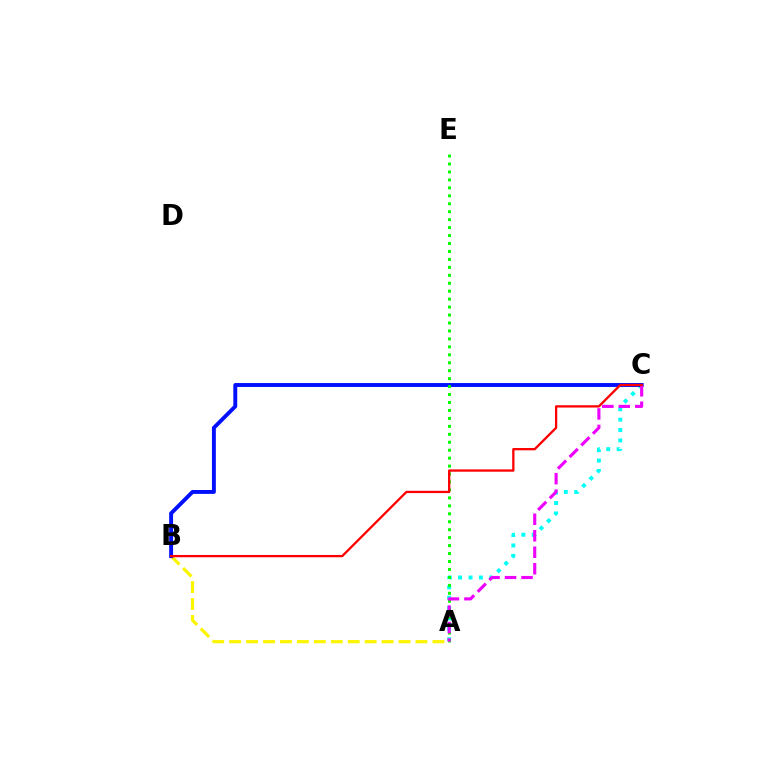{('A', 'C'): [{'color': '#00fff6', 'line_style': 'dotted', 'thickness': 2.82}, {'color': '#ee00ff', 'line_style': 'dashed', 'thickness': 2.24}], ('A', 'B'): [{'color': '#fcf500', 'line_style': 'dashed', 'thickness': 2.3}], ('B', 'C'): [{'color': '#0010ff', 'line_style': 'solid', 'thickness': 2.81}, {'color': '#ff0000', 'line_style': 'solid', 'thickness': 1.66}], ('A', 'E'): [{'color': '#08ff00', 'line_style': 'dotted', 'thickness': 2.16}]}